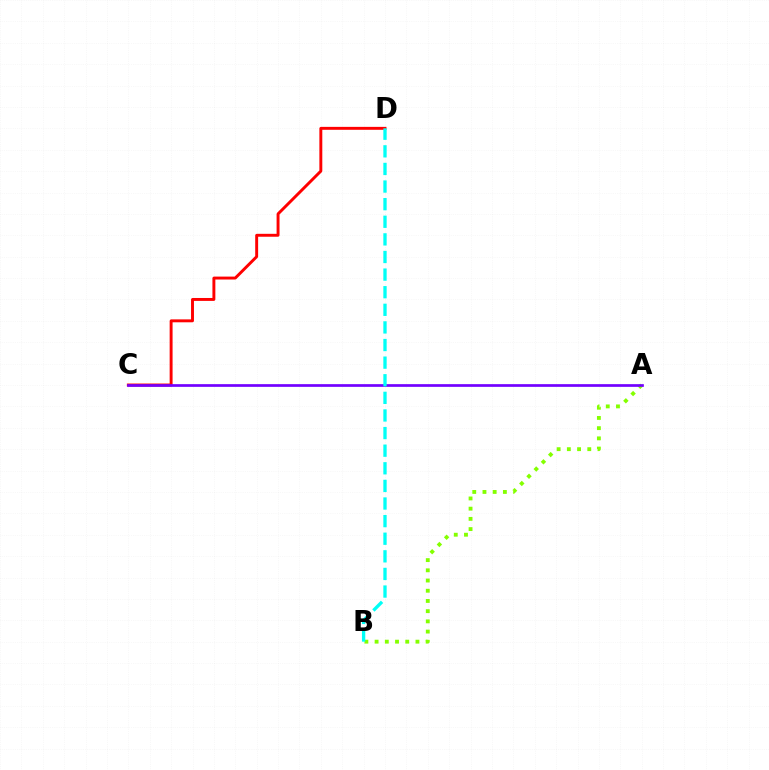{('C', 'D'): [{'color': '#ff0000', 'line_style': 'solid', 'thickness': 2.11}], ('A', 'B'): [{'color': '#84ff00', 'line_style': 'dotted', 'thickness': 2.77}], ('A', 'C'): [{'color': '#7200ff', 'line_style': 'solid', 'thickness': 1.95}], ('B', 'D'): [{'color': '#00fff6', 'line_style': 'dashed', 'thickness': 2.39}]}